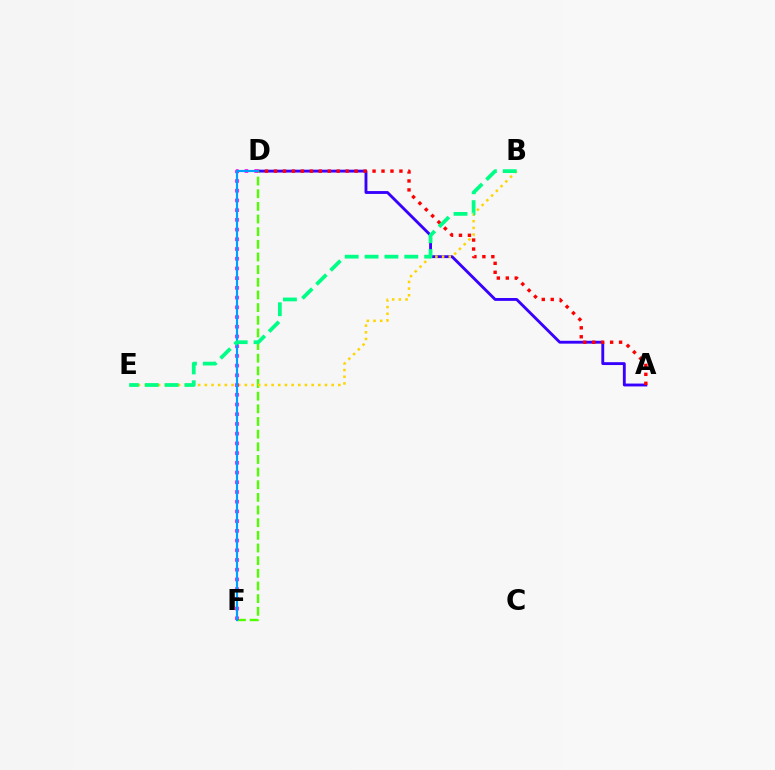{('A', 'D'): [{'color': '#3700ff', 'line_style': 'solid', 'thickness': 2.06}, {'color': '#ff0000', 'line_style': 'dotted', 'thickness': 2.43}], ('D', 'F'): [{'color': '#4fff00', 'line_style': 'dashed', 'thickness': 1.72}, {'color': '#ff00ed', 'line_style': 'dotted', 'thickness': 2.64}, {'color': '#009eff', 'line_style': 'solid', 'thickness': 1.55}], ('B', 'E'): [{'color': '#ffd500', 'line_style': 'dotted', 'thickness': 1.81}, {'color': '#00ff86', 'line_style': 'dashed', 'thickness': 2.7}]}